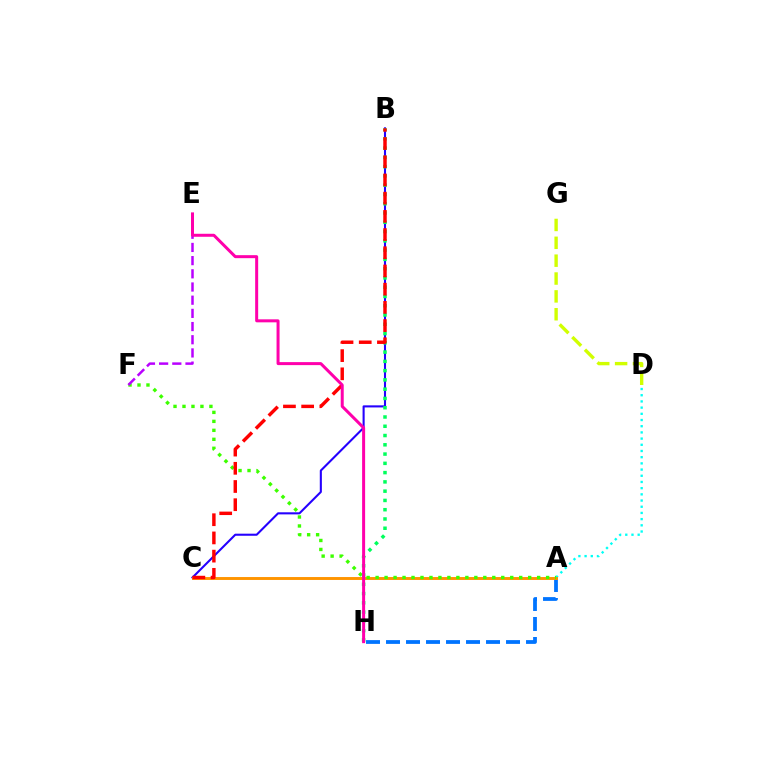{('A', 'D'): [{'color': '#00fff6', 'line_style': 'dotted', 'thickness': 1.68}], ('B', 'C'): [{'color': '#2500ff', 'line_style': 'solid', 'thickness': 1.5}, {'color': '#ff0000', 'line_style': 'dashed', 'thickness': 2.47}], ('A', 'H'): [{'color': '#0074ff', 'line_style': 'dashed', 'thickness': 2.72}], ('A', 'C'): [{'color': '#ff9400', 'line_style': 'solid', 'thickness': 2.11}], ('A', 'F'): [{'color': '#3dff00', 'line_style': 'dotted', 'thickness': 2.44}], ('E', 'F'): [{'color': '#b900ff', 'line_style': 'dashed', 'thickness': 1.79}], ('D', 'G'): [{'color': '#d1ff00', 'line_style': 'dashed', 'thickness': 2.43}], ('B', 'H'): [{'color': '#00ff5c', 'line_style': 'dotted', 'thickness': 2.52}], ('E', 'H'): [{'color': '#ff00ac', 'line_style': 'solid', 'thickness': 2.16}]}